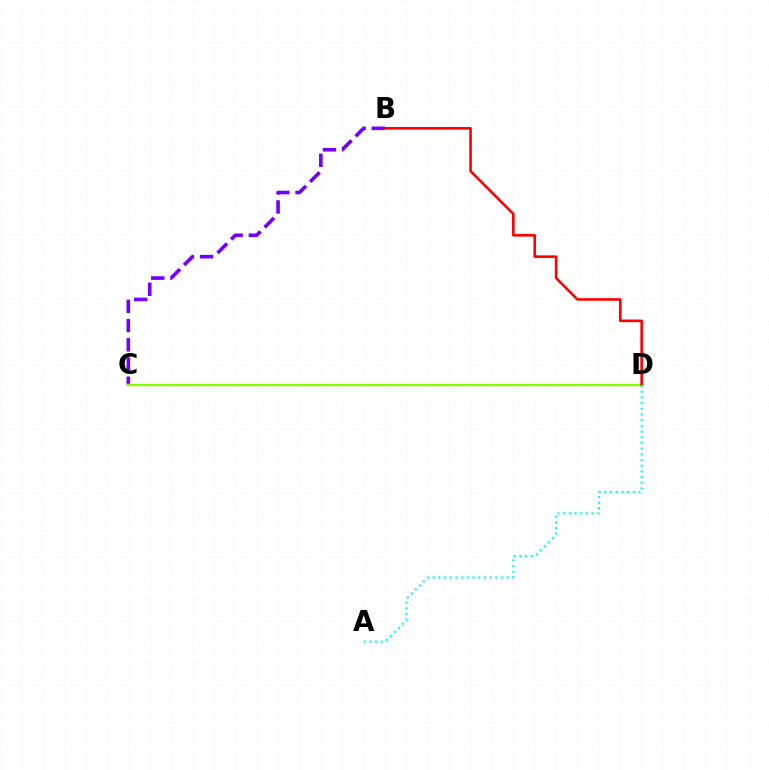{('B', 'C'): [{'color': '#7200ff', 'line_style': 'dashed', 'thickness': 2.61}], ('C', 'D'): [{'color': '#84ff00', 'line_style': 'solid', 'thickness': 1.74}], ('B', 'D'): [{'color': '#ff0000', 'line_style': 'solid', 'thickness': 1.88}], ('A', 'D'): [{'color': '#00fff6', 'line_style': 'dotted', 'thickness': 1.55}]}